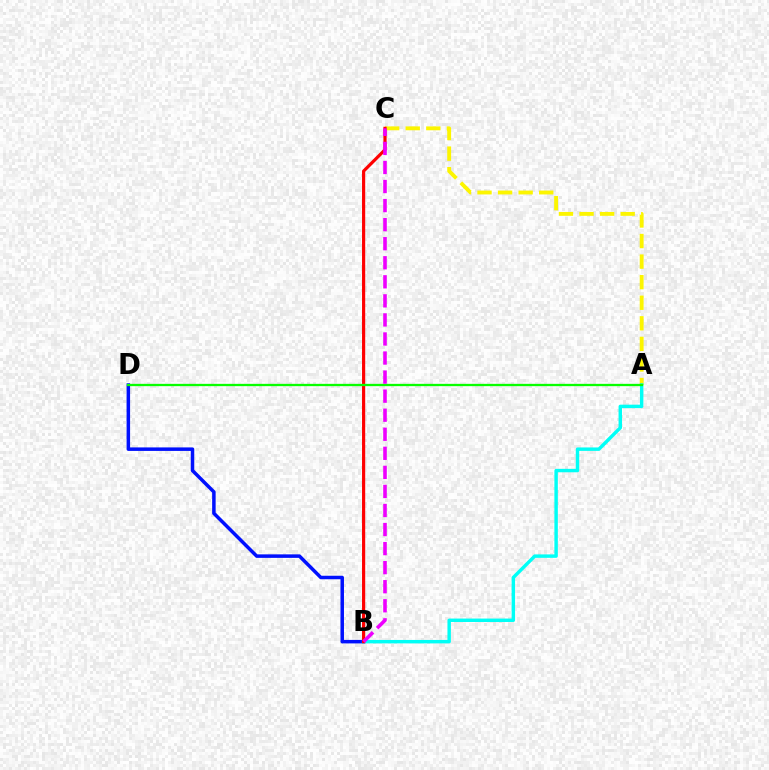{('A', 'C'): [{'color': '#fcf500', 'line_style': 'dashed', 'thickness': 2.79}], ('B', 'D'): [{'color': '#0010ff', 'line_style': 'solid', 'thickness': 2.52}], ('A', 'B'): [{'color': '#00fff6', 'line_style': 'solid', 'thickness': 2.47}], ('B', 'C'): [{'color': '#ff0000', 'line_style': 'solid', 'thickness': 2.28}, {'color': '#ee00ff', 'line_style': 'dashed', 'thickness': 2.59}], ('A', 'D'): [{'color': '#08ff00', 'line_style': 'solid', 'thickness': 1.66}]}